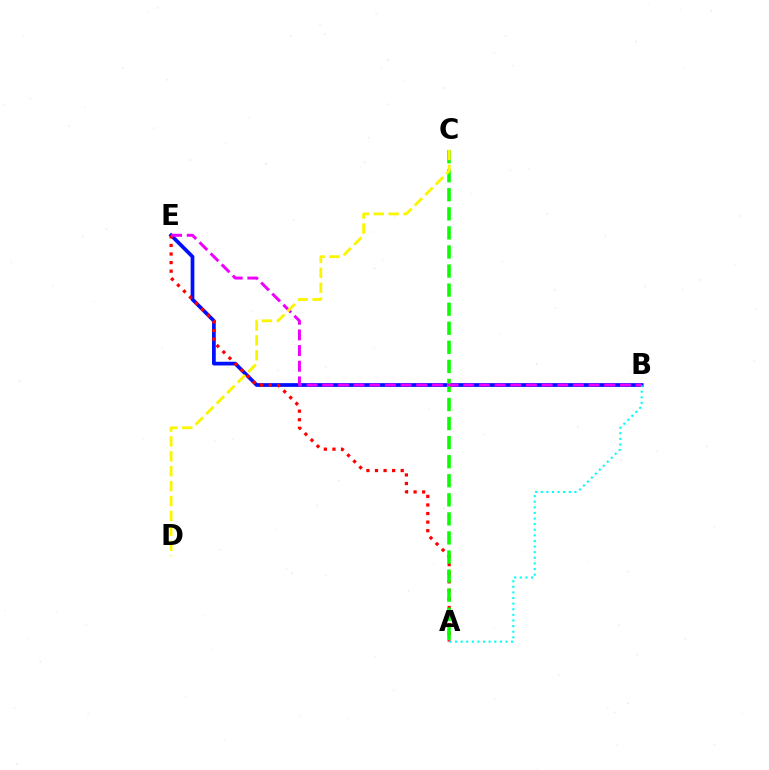{('B', 'E'): [{'color': '#0010ff', 'line_style': 'solid', 'thickness': 2.68}, {'color': '#ee00ff', 'line_style': 'dashed', 'thickness': 2.13}], ('A', 'E'): [{'color': '#ff0000', 'line_style': 'dotted', 'thickness': 2.33}], ('A', 'B'): [{'color': '#00fff6', 'line_style': 'dotted', 'thickness': 1.52}], ('A', 'C'): [{'color': '#08ff00', 'line_style': 'dashed', 'thickness': 2.59}], ('C', 'D'): [{'color': '#fcf500', 'line_style': 'dashed', 'thickness': 2.02}]}